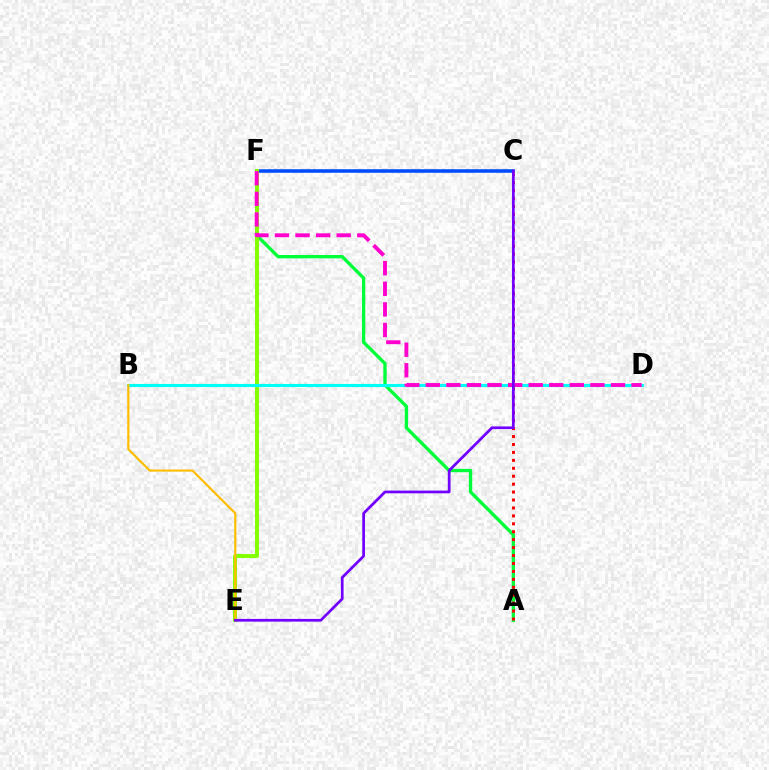{('A', 'F'): [{'color': '#00ff39', 'line_style': 'solid', 'thickness': 2.4}], ('C', 'F'): [{'color': '#004bff', 'line_style': 'solid', 'thickness': 2.55}], ('E', 'F'): [{'color': '#84ff00', 'line_style': 'solid', 'thickness': 2.86}], ('B', 'D'): [{'color': '#00fff6', 'line_style': 'solid', 'thickness': 2.25}], ('A', 'C'): [{'color': '#ff0000', 'line_style': 'dotted', 'thickness': 2.16}], ('B', 'E'): [{'color': '#ffbd00', 'line_style': 'solid', 'thickness': 1.56}], ('D', 'F'): [{'color': '#ff00cf', 'line_style': 'dashed', 'thickness': 2.8}], ('C', 'E'): [{'color': '#7200ff', 'line_style': 'solid', 'thickness': 1.96}]}